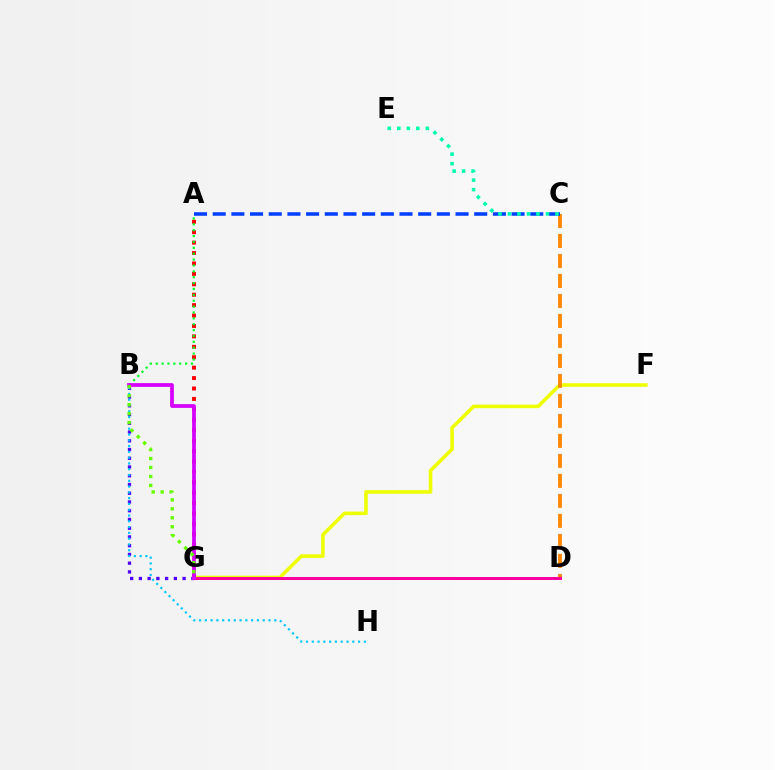{('B', 'G'): [{'color': '#4f00ff', 'line_style': 'dotted', 'thickness': 2.38}, {'color': '#d600ff', 'line_style': 'solid', 'thickness': 2.7}, {'color': '#66ff00', 'line_style': 'dotted', 'thickness': 2.44}], ('F', 'G'): [{'color': '#eeff00', 'line_style': 'solid', 'thickness': 2.56}], ('C', 'D'): [{'color': '#ff8800', 'line_style': 'dashed', 'thickness': 2.72}], ('A', 'G'): [{'color': '#ff0000', 'line_style': 'dotted', 'thickness': 2.83}], ('A', 'C'): [{'color': '#003fff', 'line_style': 'dashed', 'thickness': 2.54}], ('A', 'B'): [{'color': '#00ff27', 'line_style': 'dotted', 'thickness': 1.6}], ('D', 'G'): [{'color': '#ff00a0', 'line_style': 'solid', 'thickness': 2.17}], ('B', 'H'): [{'color': '#00c7ff', 'line_style': 'dotted', 'thickness': 1.57}], ('C', 'E'): [{'color': '#00ffaf', 'line_style': 'dotted', 'thickness': 2.58}]}